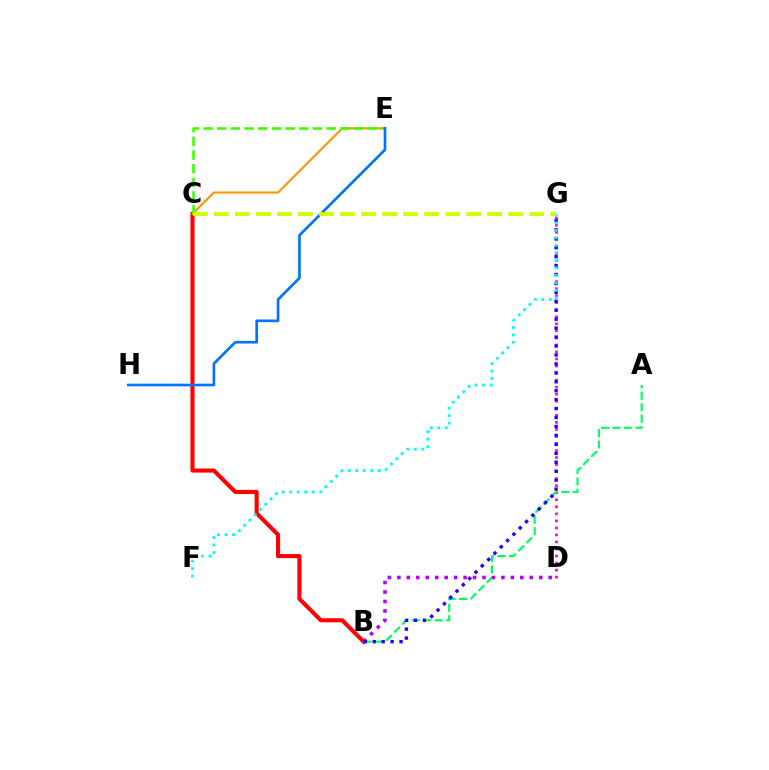{('D', 'G'): [{'color': '#ff00ac', 'line_style': 'dotted', 'thickness': 1.91}], ('A', 'B'): [{'color': '#00ff5c', 'line_style': 'dashed', 'thickness': 1.55}], ('B', 'C'): [{'color': '#ff0000', 'line_style': 'solid', 'thickness': 2.95}], ('C', 'E'): [{'color': '#ff9400', 'line_style': 'solid', 'thickness': 1.52}, {'color': '#3dff00', 'line_style': 'dashed', 'thickness': 1.86}], ('B', 'D'): [{'color': '#b900ff', 'line_style': 'dotted', 'thickness': 2.57}], ('B', 'G'): [{'color': '#2500ff', 'line_style': 'dotted', 'thickness': 2.43}], ('E', 'H'): [{'color': '#0074ff', 'line_style': 'solid', 'thickness': 1.92}], ('F', 'G'): [{'color': '#00fff6', 'line_style': 'dotted', 'thickness': 2.03}], ('C', 'G'): [{'color': '#d1ff00', 'line_style': 'dashed', 'thickness': 2.86}]}